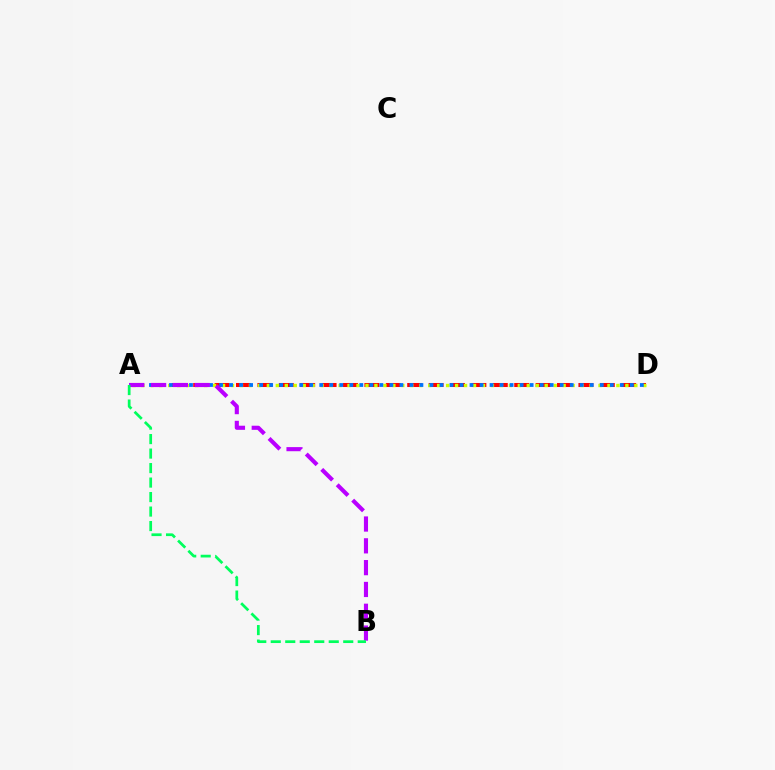{('A', 'D'): [{'color': '#ff0000', 'line_style': 'dashed', 'thickness': 2.91}, {'color': '#d1ff00', 'line_style': 'dotted', 'thickness': 2.44}, {'color': '#0074ff', 'line_style': 'dotted', 'thickness': 2.72}], ('A', 'B'): [{'color': '#b900ff', 'line_style': 'dashed', 'thickness': 2.96}, {'color': '#00ff5c', 'line_style': 'dashed', 'thickness': 1.97}]}